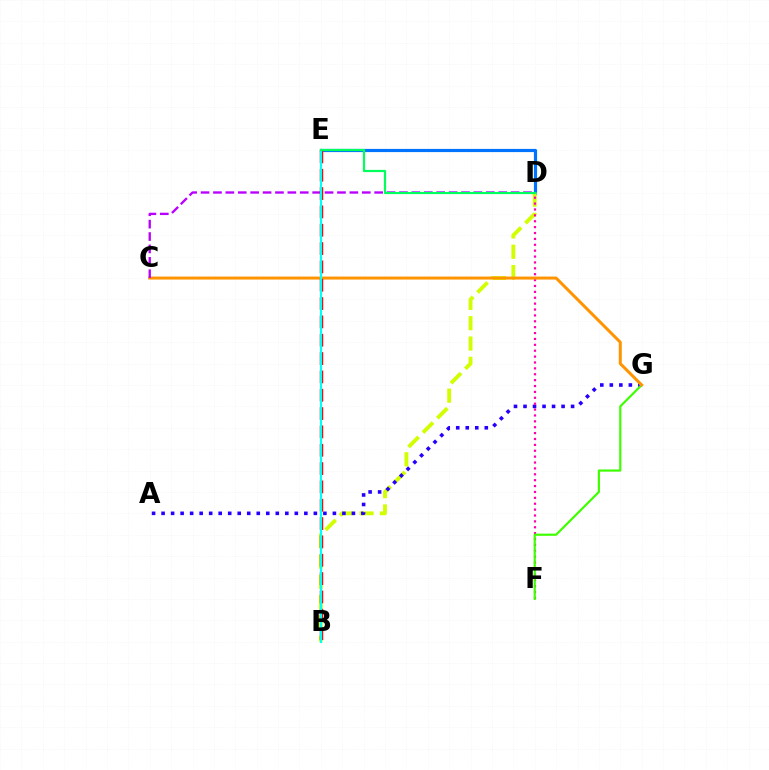{('D', 'E'): [{'color': '#0074ff', 'line_style': 'solid', 'thickness': 2.29}, {'color': '#00ff5c', 'line_style': 'solid', 'thickness': 1.59}], ('B', 'D'): [{'color': '#d1ff00', 'line_style': 'dashed', 'thickness': 2.76}], ('A', 'G'): [{'color': '#2500ff', 'line_style': 'dotted', 'thickness': 2.59}], ('D', 'F'): [{'color': '#ff00ac', 'line_style': 'dotted', 'thickness': 1.6}], ('F', 'G'): [{'color': '#3dff00', 'line_style': 'solid', 'thickness': 1.56}], ('C', 'G'): [{'color': '#ff9400', 'line_style': 'solid', 'thickness': 2.16}], ('C', 'D'): [{'color': '#b900ff', 'line_style': 'dashed', 'thickness': 1.68}], ('B', 'E'): [{'color': '#ff0000', 'line_style': 'dashed', 'thickness': 2.49}, {'color': '#00fff6', 'line_style': 'solid', 'thickness': 1.54}]}